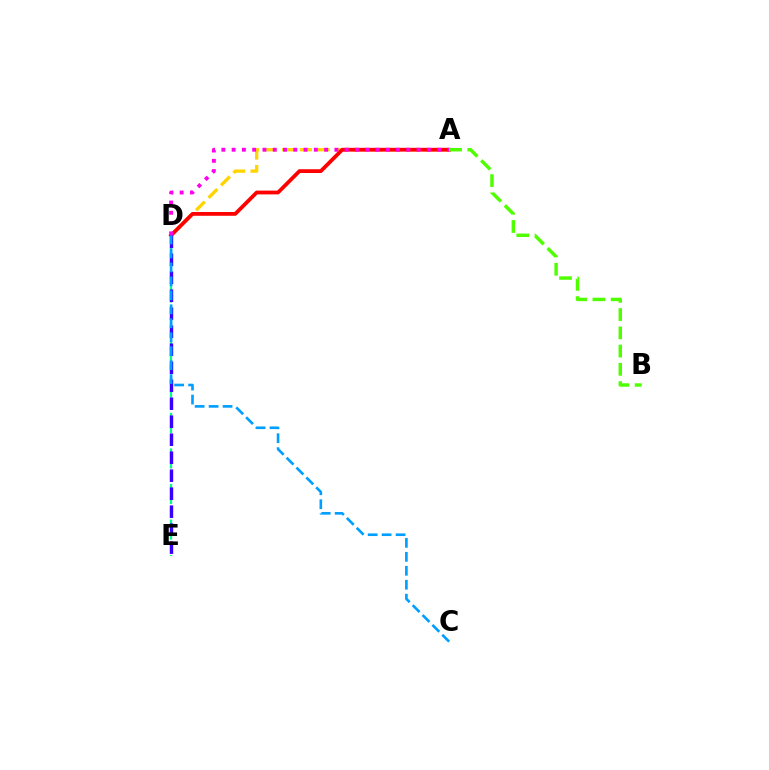{('A', 'D'): [{'color': '#ffd500', 'line_style': 'dashed', 'thickness': 2.4}, {'color': '#ff0000', 'line_style': 'solid', 'thickness': 2.73}, {'color': '#ff00ed', 'line_style': 'dotted', 'thickness': 2.79}], ('D', 'E'): [{'color': '#00ff86', 'line_style': 'dashed', 'thickness': 1.61}, {'color': '#3700ff', 'line_style': 'dashed', 'thickness': 2.44}], ('C', 'D'): [{'color': '#009eff', 'line_style': 'dashed', 'thickness': 1.9}], ('A', 'B'): [{'color': '#4fff00', 'line_style': 'dashed', 'thickness': 2.48}]}